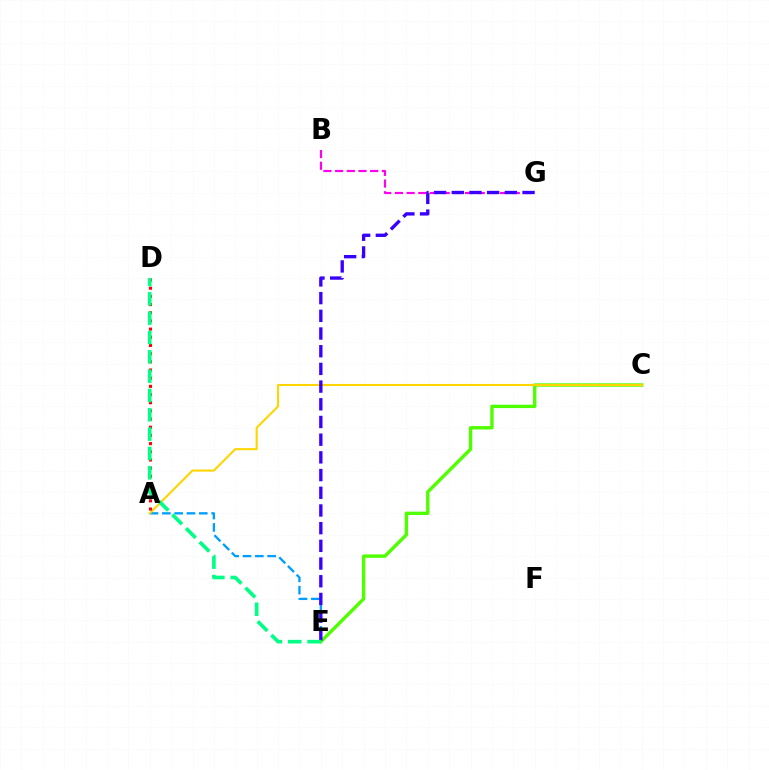{('A', 'E'): [{'color': '#009eff', 'line_style': 'dashed', 'thickness': 1.67}], ('B', 'G'): [{'color': '#ff00ed', 'line_style': 'dashed', 'thickness': 1.59}], ('C', 'E'): [{'color': '#4fff00', 'line_style': 'solid', 'thickness': 2.43}], ('A', 'C'): [{'color': '#ffd500', 'line_style': 'solid', 'thickness': 1.5}], ('A', 'D'): [{'color': '#ff0000', 'line_style': 'dotted', 'thickness': 2.22}], ('E', 'G'): [{'color': '#3700ff', 'line_style': 'dashed', 'thickness': 2.4}], ('D', 'E'): [{'color': '#00ff86', 'line_style': 'dashed', 'thickness': 2.63}]}